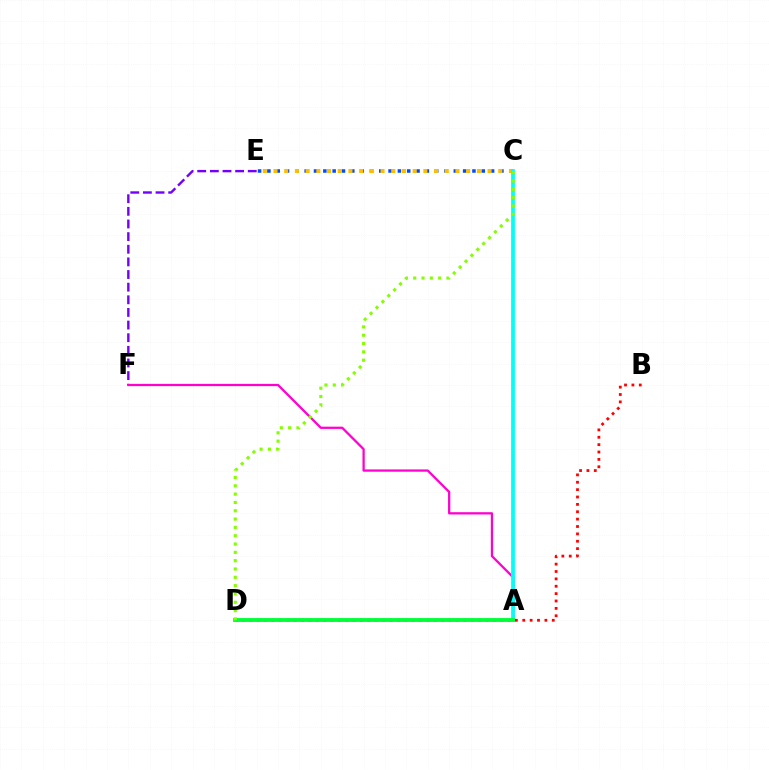{('C', 'E'): [{'color': '#004bff', 'line_style': 'dotted', 'thickness': 2.53}, {'color': '#ffbd00', 'line_style': 'dotted', 'thickness': 2.91}], ('E', 'F'): [{'color': '#7200ff', 'line_style': 'dashed', 'thickness': 1.72}], ('A', 'F'): [{'color': '#ff00cf', 'line_style': 'solid', 'thickness': 1.63}], ('A', 'C'): [{'color': '#00fff6', 'line_style': 'solid', 'thickness': 2.69}], ('B', 'D'): [{'color': '#ff0000', 'line_style': 'dotted', 'thickness': 2.0}], ('A', 'D'): [{'color': '#00ff39', 'line_style': 'solid', 'thickness': 2.78}], ('C', 'D'): [{'color': '#84ff00', 'line_style': 'dotted', 'thickness': 2.26}]}